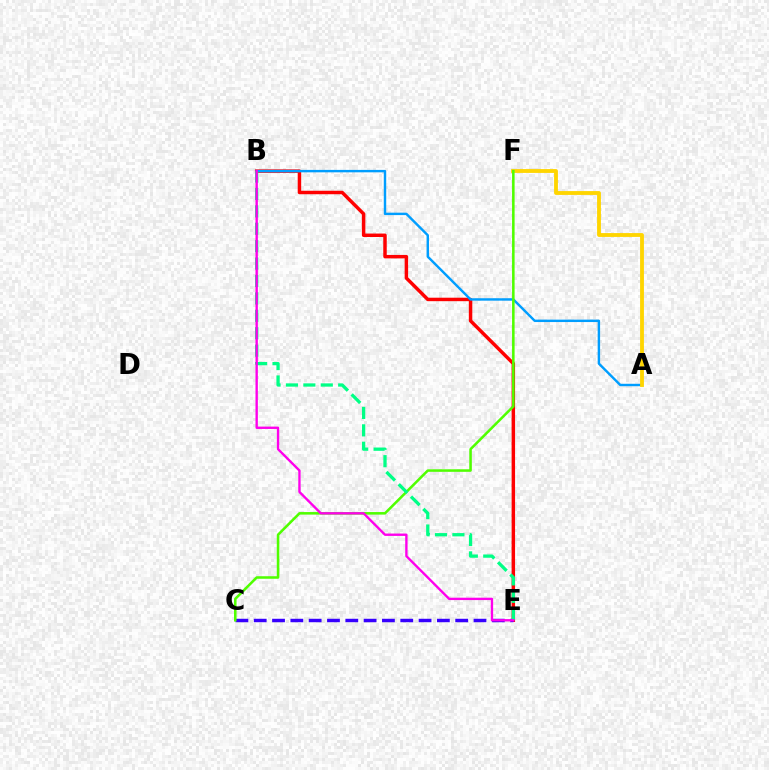{('B', 'E'): [{'color': '#ff0000', 'line_style': 'solid', 'thickness': 2.49}, {'color': '#00ff86', 'line_style': 'dashed', 'thickness': 2.37}, {'color': '#ff00ed', 'line_style': 'solid', 'thickness': 1.7}], ('C', 'E'): [{'color': '#3700ff', 'line_style': 'dashed', 'thickness': 2.49}], ('A', 'B'): [{'color': '#009eff', 'line_style': 'solid', 'thickness': 1.75}], ('A', 'F'): [{'color': '#ffd500', 'line_style': 'solid', 'thickness': 2.76}], ('C', 'F'): [{'color': '#4fff00', 'line_style': 'solid', 'thickness': 1.83}]}